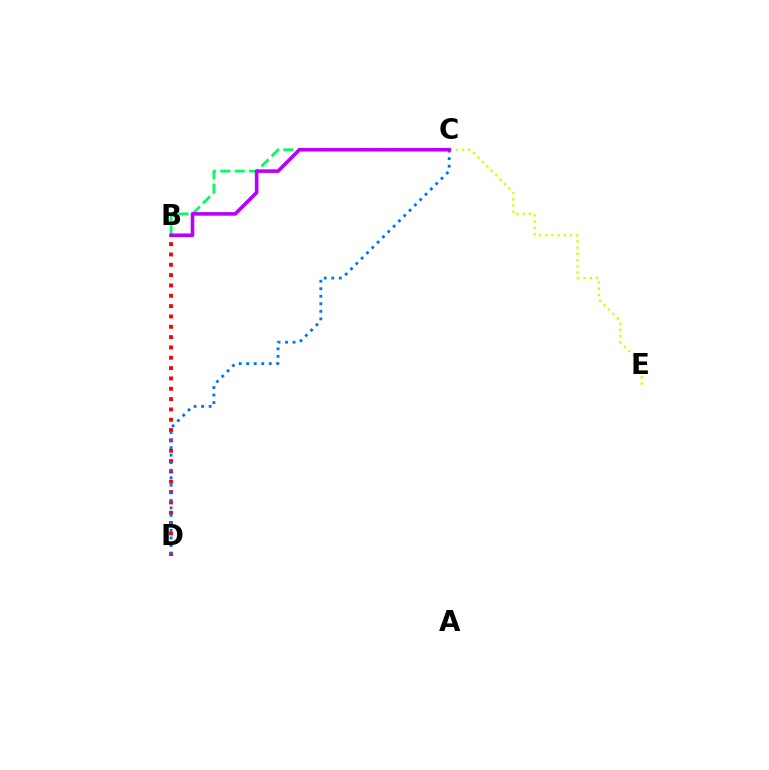{('B', 'D'): [{'color': '#ff0000', 'line_style': 'dotted', 'thickness': 2.81}], ('B', 'C'): [{'color': '#00ff5c', 'line_style': 'dashed', 'thickness': 1.96}, {'color': '#b900ff', 'line_style': 'solid', 'thickness': 2.6}], ('C', 'D'): [{'color': '#0074ff', 'line_style': 'dotted', 'thickness': 2.05}], ('C', 'E'): [{'color': '#d1ff00', 'line_style': 'dotted', 'thickness': 1.7}]}